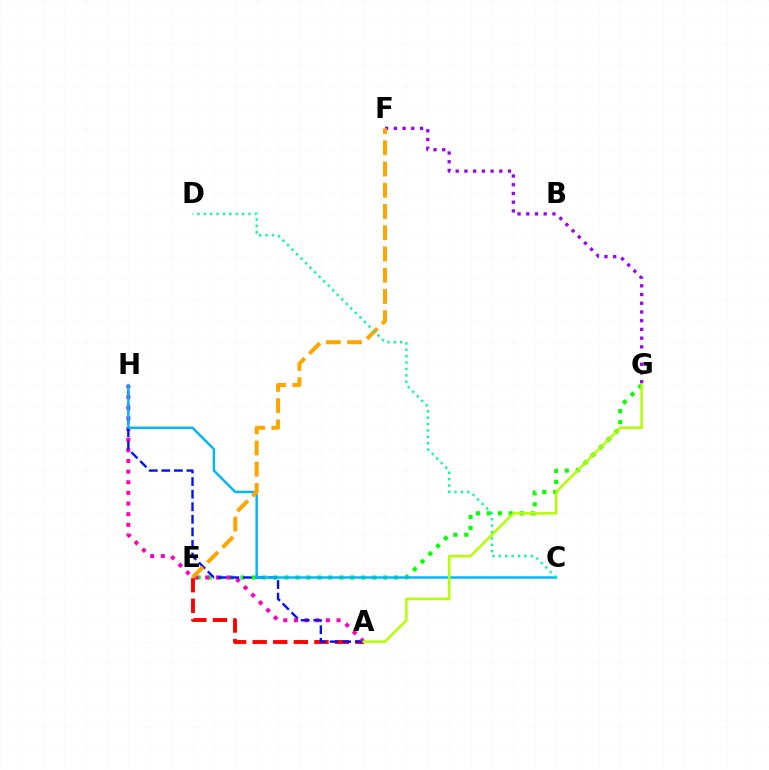{('E', 'G'): [{'color': '#08ff00', 'line_style': 'dotted', 'thickness': 2.98}], ('A', 'E'): [{'color': '#ff0000', 'line_style': 'dashed', 'thickness': 2.8}], ('A', 'H'): [{'color': '#ff00bd', 'line_style': 'dotted', 'thickness': 2.89}, {'color': '#0010ff', 'line_style': 'dashed', 'thickness': 1.71}], ('F', 'G'): [{'color': '#9b00ff', 'line_style': 'dotted', 'thickness': 2.37}], ('C', 'H'): [{'color': '#00b5ff', 'line_style': 'solid', 'thickness': 1.74}], ('E', 'F'): [{'color': '#ffa500', 'line_style': 'dashed', 'thickness': 2.88}], ('C', 'D'): [{'color': '#00ff9d', 'line_style': 'dotted', 'thickness': 1.74}], ('A', 'G'): [{'color': '#b3ff00', 'line_style': 'solid', 'thickness': 1.81}]}